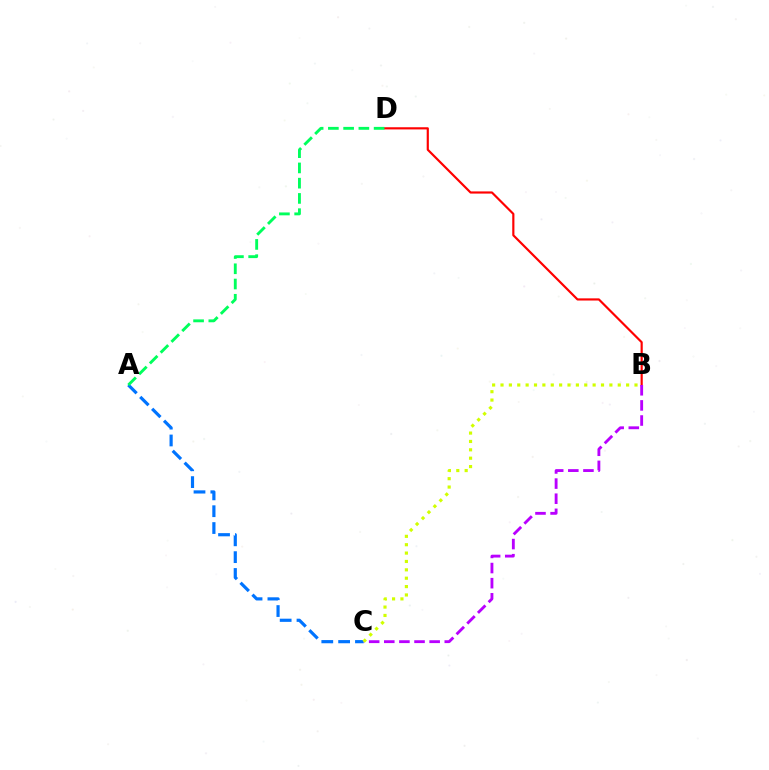{('B', 'D'): [{'color': '#ff0000', 'line_style': 'solid', 'thickness': 1.56}], ('B', 'C'): [{'color': '#b900ff', 'line_style': 'dashed', 'thickness': 2.05}, {'color': '#d1ff00', 'line_style': 'dotted', 'thickness': 2.28}], ('A', 'C'): [{'color': '#0074ff', 'line_style': 'dashed', 'thickness': 2.29}], ('A', 'D'): [{'color': '#00ff5c', 'line_style': 'dashed', 'thickness': 2.07}]}